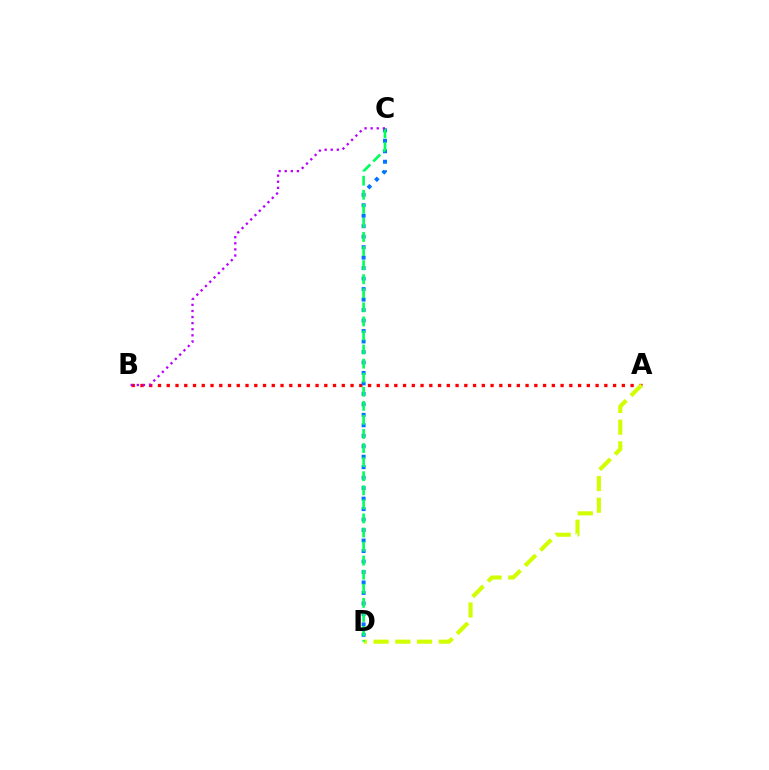{('A', 'B'): [{'color': '#ff0000', 'line_style': 'dotted', 'thickness': 2.38}], ('C', 'D'): [{'color': '#0074ff', 'line_style': 'dotted', 'thickness': 2.85}, {'color': '#00ff5c', 'line_style': 'dashed', 'thickness': 1.91}], ('A', 'D'): [{'color': '#d1ff00', 'line_style': 'dashed', 'thickness': 2.95}], ('B', 'C'): [{'color': '#b900ff', 'line_style': 'dotted', 'thickness': 1.66}]}